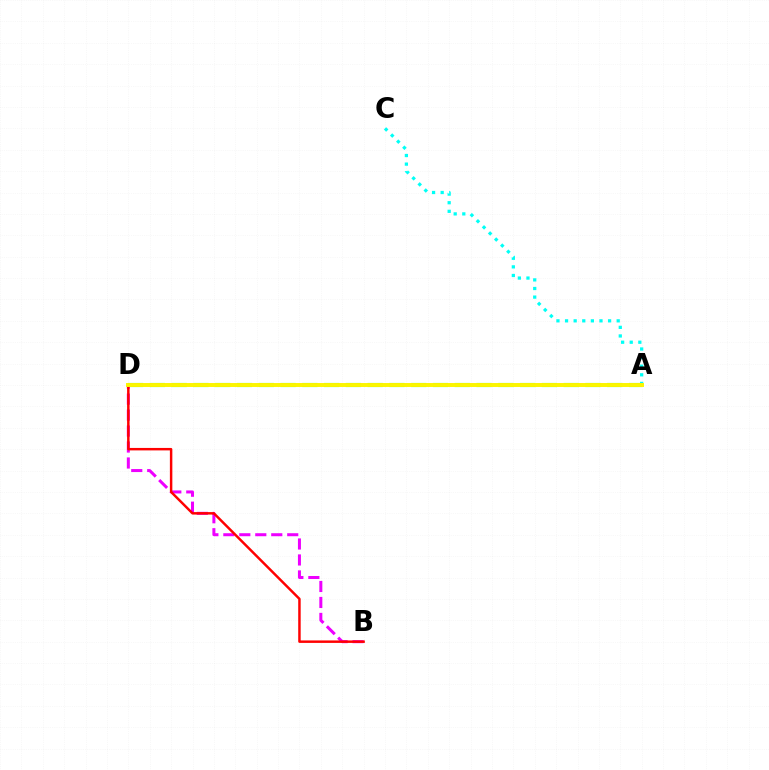{('B', 'D'): [{'color': '#ee00ff', 'line_style': 'dashed', 'thickness': 2.17}, {'color': '#ff0000', 'line_style': 'solid', 'thickness': 1.78}], ('A', 'D'): [{'color': '#08ff00', 'line_style': 'dashed', 'thickness': 2.96}, {'color': '#0010ff', 'line_style': 'dashed', 'thickness': 1.51}, {'color': '#fcf500', 'line_style': 'solid', 'thickness': 2.84}], ('A', 'C'): [{'color': '#00fff6', 'line_style': 'dotted', 'thickness': 2.34}]}